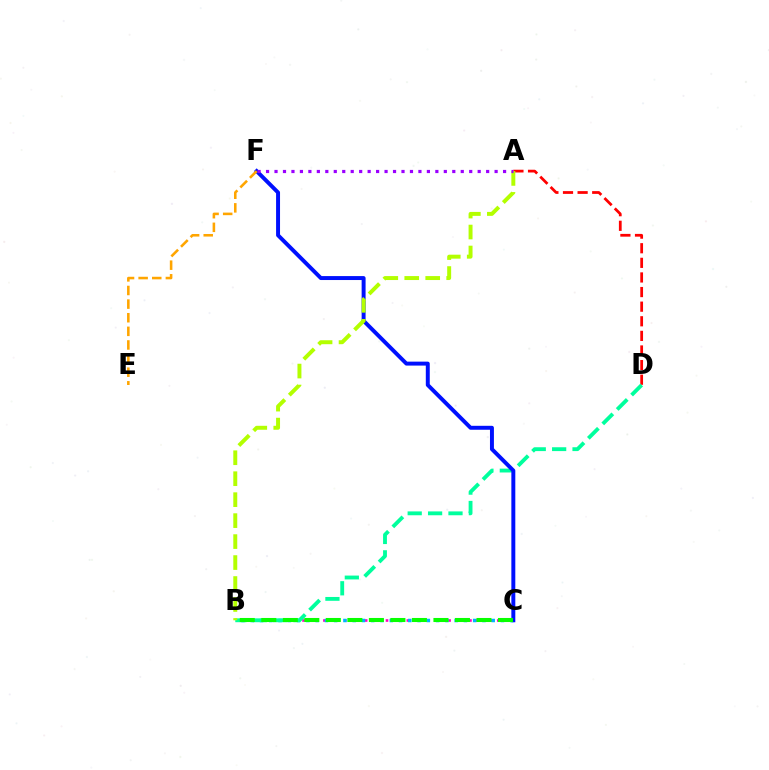{('A', 'D'): [{'color': '#ff0000', 'line_style': 'dashed', 'thickness': 1.98}], ('B', 'C'): [{'color': '#ff00bd', 'line_style': 'dotted', 'thickness': 1.89}, {'color': '#00b5ff', 'line_style': 'dotted', 'thickness': 2.52}, {'color': '#08ff00', 'line_style': 'dashed', 'thickness': 2.92}], ('B', 'D'): [{'color': '#00ff9d', 'line_style': 'dashed', 'thickness': 2.77}], ('C', 'F'): [{'color': '#0010ff', 'line_style': 'solid', 'thickness': 2.84}], ('A', 'B'): [{'color': '#b3ff00', 'line_style': 'dashed', 'thickness': 2.85}], ('A', 'F'): [{'color': '#9b00ff', 'line_style': 'dotted', 'thickness': 2.3}], ('E', 'F'): [{'color': '#ffa500', 'line_style': 'dashed', 'thickness': 1.85}]}